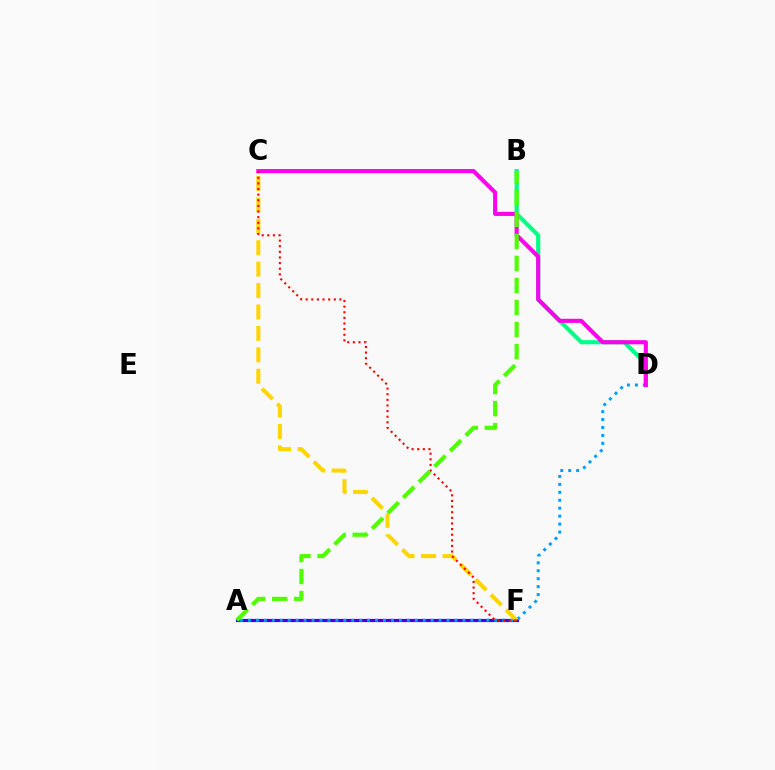{('A', 'F'): [{'color': '#3700ff', 'line_style': 'solid', 'thickness': 2.28}], ('B', 'D'): [{'color': '#00ff86', 'line_style': 'solid', 'thickness': 2.98}], ('A', 'D'): [{'color': '#009eff', 'line_style': 'dotted', 'thickness': 2.16}], ('C', 'D'): [{'color': '#ff00ed', 'line_style': 'solid', 'thickness': 2.96}], ('C', 'F'): [{'color': '#ffd500', 'line_style': 'dashed', 'thickness': 2.91}, {'color': '#ff0000', 'line_style': 'dotted', 'thickness': 1.53}], ('A', 'B'): [{'color': '#4fff00', 'line_style': 'dashed', 'thickness': 2.99}]}